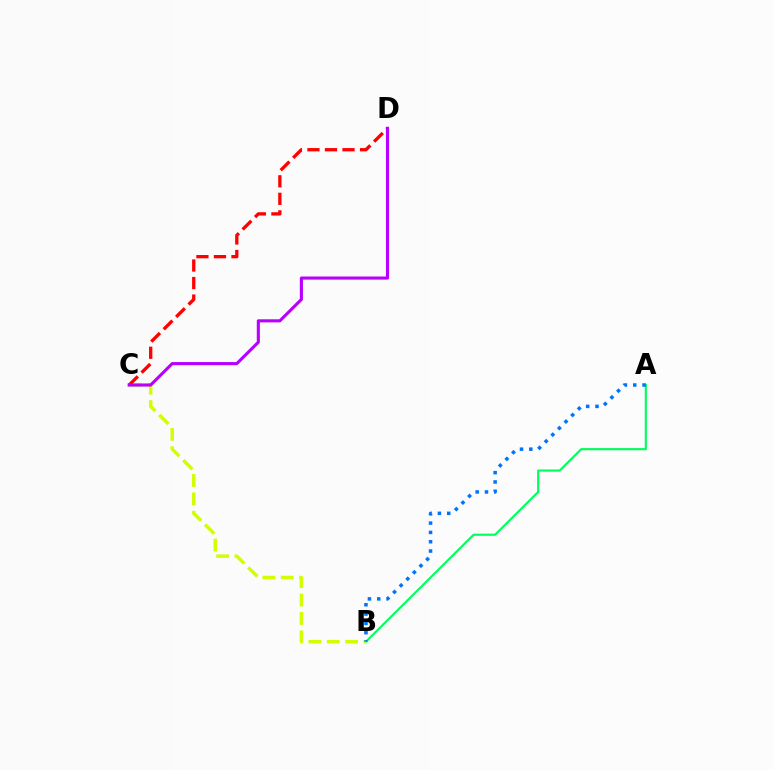{('A', 'B'): [{'color': '#00ff5c', 'line_style': 'solid', 'thickness': 1.55}, {'color': '#0074ff', 'line_style': 'dotted', 'thickness': 2.53}], ('B', 'C'): [{'color': '#d1ff00', 'line_style': 'dashed', 'thickness': 2.5}], ('C', 'D'): [{'color': '#ff0000', 'line_style': 'dashed', 'thickness': 2.38}, {'color': '#b900ff', 'line_style': 'solid', 'thickness': 2.24}]}